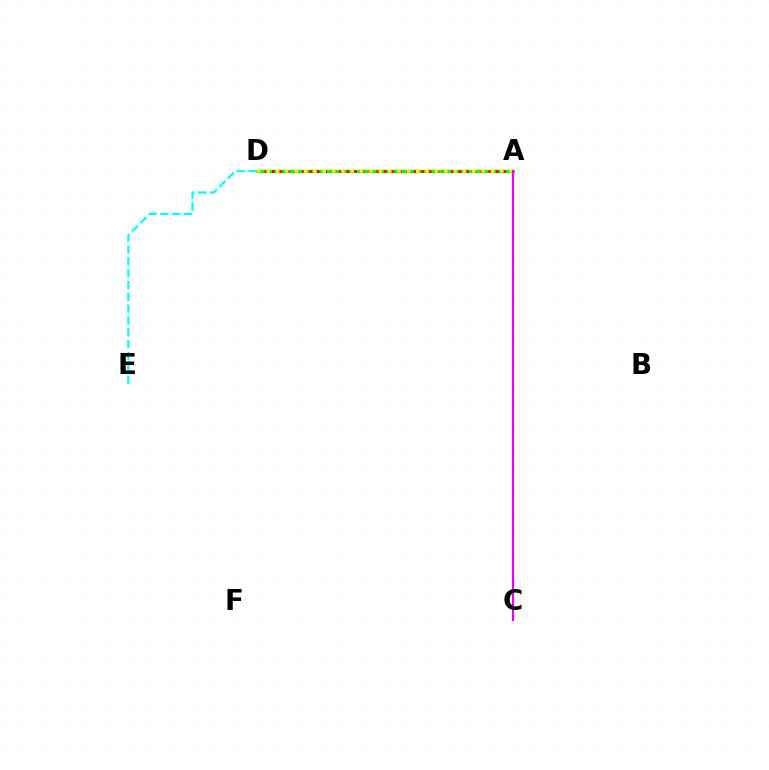{('A', 'D'): [{'color': '#0010ff', 'line_style': 'dashed', 'thickness': 2.28}, {'color': '#08ff00', 'line_style': 'solid', 'thickness': 2.2}, {'color': '#ff0000', 'line_style': 'dotted', 'thickness': 2.03}, {'color': '#fcf500', 'line_style': 'dotted', 'thickness': 2.54}], ('D', 'E'): [{'color': '#00fff6', 'line_style': 'dashed', 'thickness': 1.61}], ('A', 'C'): [{'color': '#ee00ff', 'line_style': 'solid', 'thickness': 1.56}]}